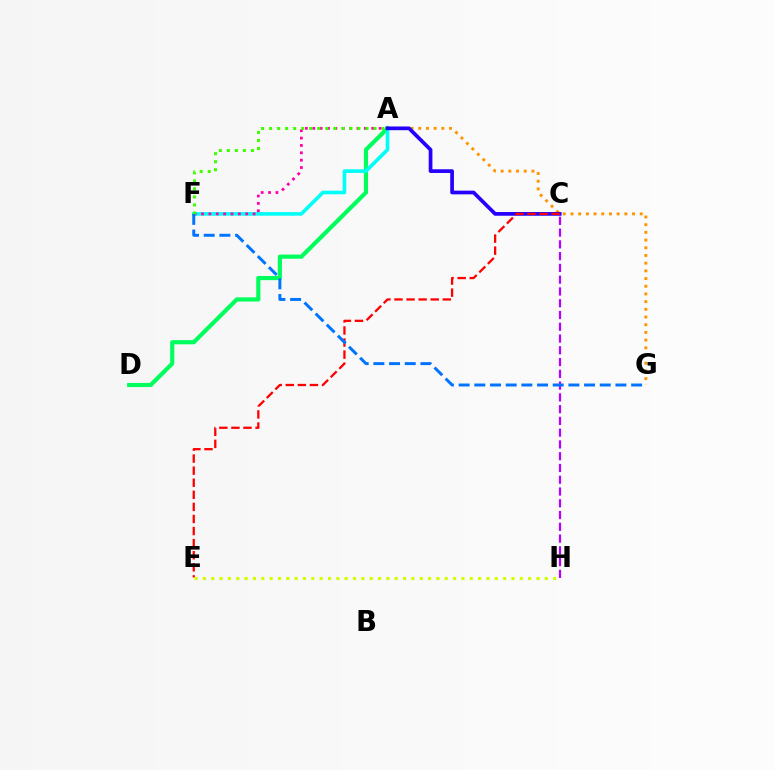{('A', 'D'): [{'color': '#00ff5c', 'line_style': 'solid', 'thickness': 3.0}], ('A', 'F'): [{'color': '#00fff6', 'line_style': 'solid', 'thickness': 2.61}, {'color': '#ff00ac', 'line_style': 'dotted', 'thickness': 2.0}, {'color': '#3dff00', 'line_style': 'dotted', 'thickness': 2.18}], ('A', 'G'): [{'color': '#ff9400', 'line_style': 'dotted', 'thickness': 2.09}], ('A', 'C'): [{'color': '#2500ff', 'line_style': 'solid', 'thickness': 2.67}], ('C', 'E'): [{'color': '#ff0000', 'line_style': 'dashed', 'thickness': 1.64}], ('C', 'H'): [{'color': '#b900ff', 'line_style': 'dashed', 'thickness': 1.6}], ('E', 'H'): [{'color': '#d1ff00', 'line_style': 'dotted', 'thickness': 2.27}], ('F', 'G'): [{'color': '#0074ff', 'line_style': 'dashed', 'thickness': 2.13}]}